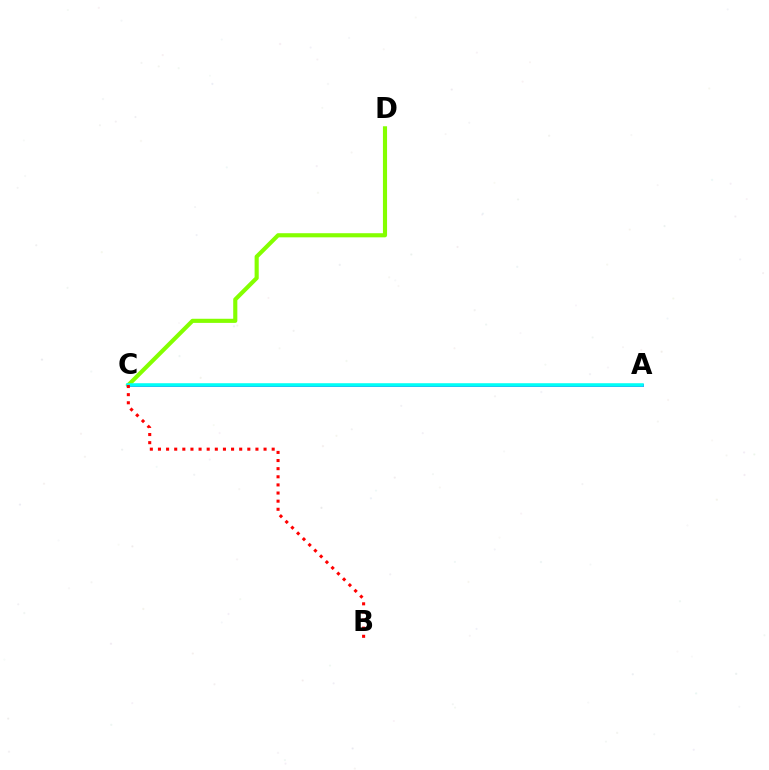{('C', 'D'): [{'color': '#84ff00', 'line_style': 'solid', 'thickness': 2.97}], ('A', 'C'): [{'color': '#7200ff', 'line_style': 'solid', 'thickness': 2.02}, {'color': '#00fff6', 'line_style': 'solid', 'thickness': 2.56}], ('B', 'C'): [{'color': '#ff0000', 'line_style': 'dotted', 'thickness': 2.21}]}